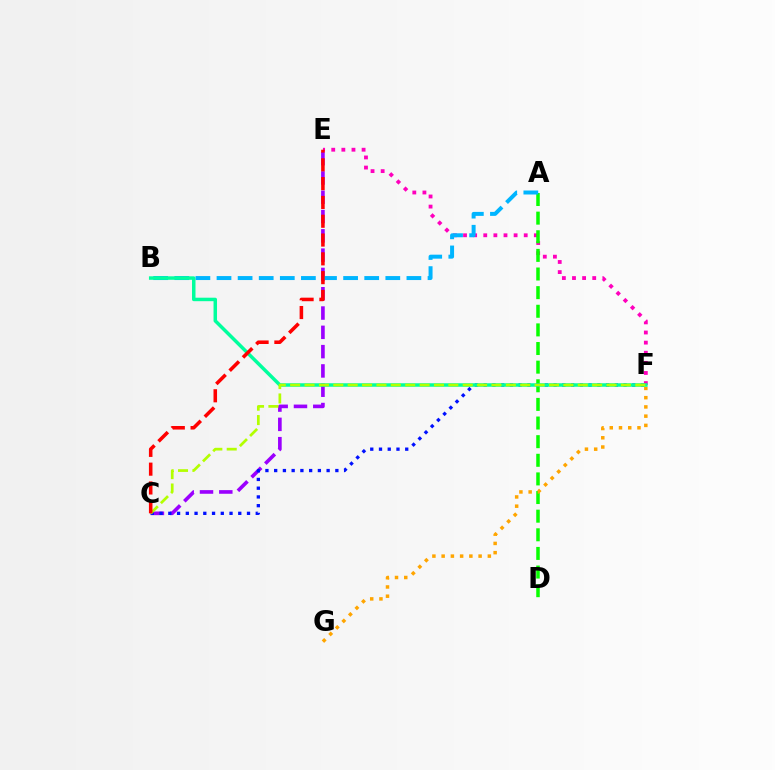{('E', 'F'): [{'color': '#ff00bd', 'line_style': 'dotted', 'thickness': 2.75}], ('C', 'E'): [{'color': '#9b00ff', 'line_style': 'dashed', 'thickness': 2.62}, {'color': '#ff0000', 'line_style': 'dashed', 'thickness': 2.55}], ('A', 'D'): [{'color': '#08ff00', 'line_style': 'dashed', 'thickness': 2.53}], ('A', 'B'): [{'color': '#00b5ff', 'line_style': 'dashed', 'thickness': 2.87}], ('C', 'F'): [{'color': '#0010ff', 'line_style': 'dotted', 'thickness': 2.38}, {'color': '#b3ff00', 'line_style': 'dashed', 'thickness': 1.95}], ('F', 'G'): [{'color': '#ffa500', 'line_style': 'dotted', 'thickness': 2.51}], ('B', 'F'): [{'color': '#00ff9d', 'line_style': 'solid', 'thickness': 2.51}]}